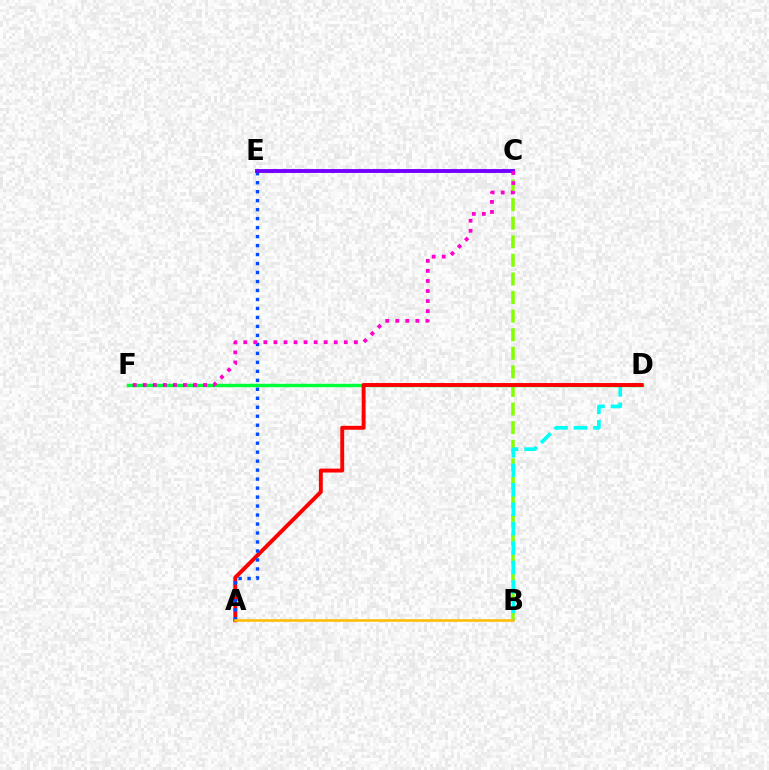{('B', 'C'): [{'color': '#84ff00', 'line_style': 'dashed', 'thickness': 2.53}], ('B', 'D'): [{'color': '#00fff6', 'line_style': 'dashed', 'thickness': 2.64}], ('D', 'F'): [{'color': '#00ff39', 'line_style': 'solid', 'thickness': 2.46}], ('A', 'D'): [{'color': '#ff0000', 'line_style': 'solid', 'thickness': 2.82}], ('A', 'E'): [{'color': '#004bff', 'line_style': 'dotted', 'thickness': 2.44}], ('A', 'B'): [{'color': '#ffbd00', 'line_style': 'solid', 'thickness': 1.85}], ('C', 'E'): [{'color': '#7200ff', 'line_style': 'solid', 'thickness': 2.79}], ('C', 'F'): [{'color': '#ff00cf', 'line_style': 'dotted', 'thickness': 2.73}]}